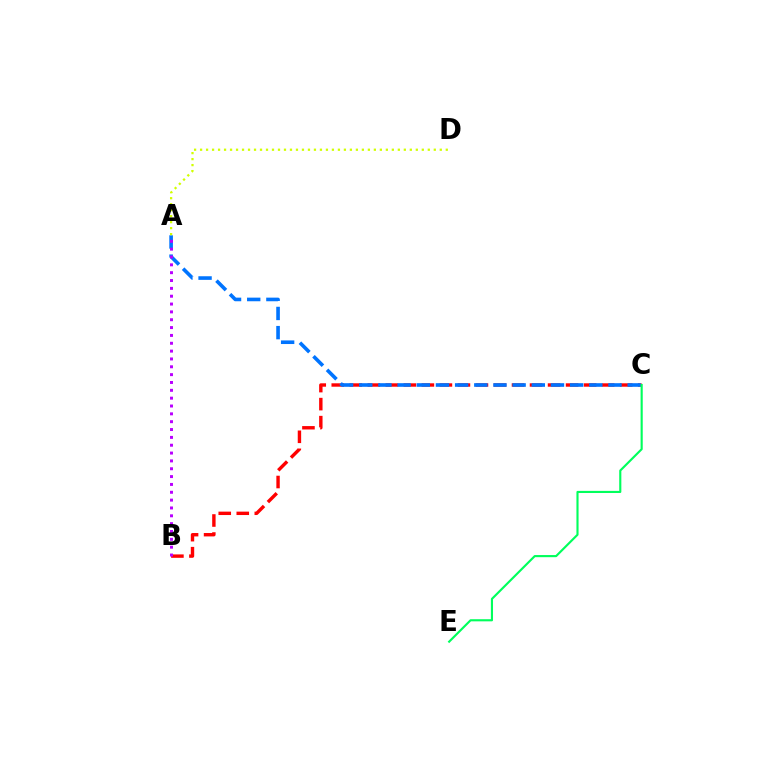{('B', 'C'): [{'color': '#ff0000', 'line_style': 'dashed', 'thickness': 2.45}], ('A', 'C'): [{'color': '#0074ff', 'line_style': 'dashed', 'thickness': 2.6}], ('A', 'B'): [{'color': '#b900ff', 'line_style': 'dotted', 'thickness': 2.13}], ('C', 'E'): [{'color': '#00ff5c', 'line_style': 'solid', 'thickness': 1.54}], ('A', 'D'): [{'color': '#d1ff00', 'line_style': 'dotted', 'thickness': 1.63}]}